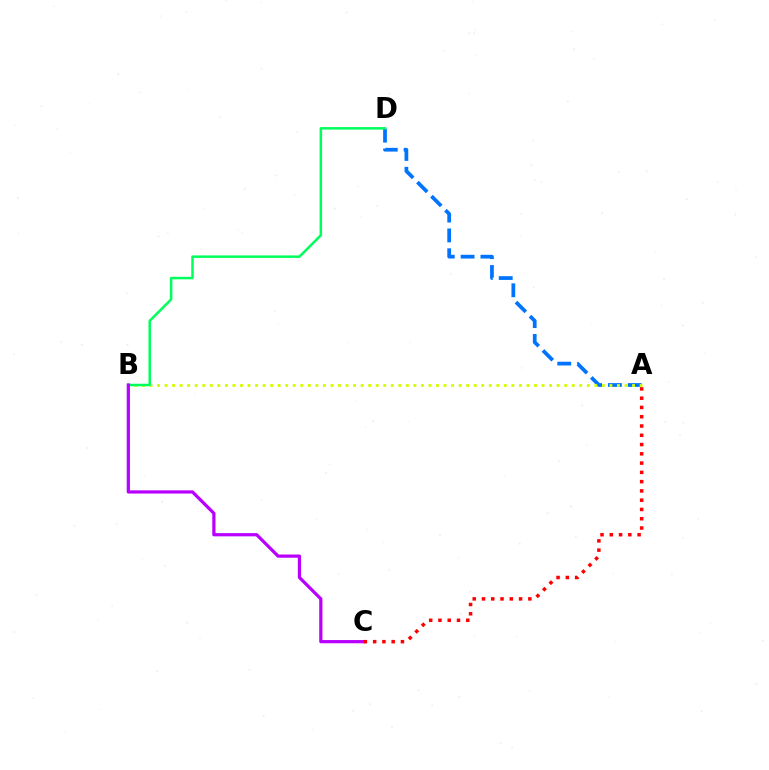{('A', 'D'): [{'color': '#0074ff', 'line_style': 'dashed', 'thickness': 2.7}], ('A', 'B'): [{'color': '#d1ff00', 'line_style': 'dotted', 'thickness': 2.05}], ('B', 'D'): [{'color': '#00ff5c', 'line_style': 'solid', 'thickness': 1.81}], ('B', 'C'): [{'color': '#b900ff', 'line_style': 'solid', 'thickness': 2.32}], ('A', 'C'): [{'color': '#ff0000', 'line_style': 'dotted', 'thickness': 2.52}]}